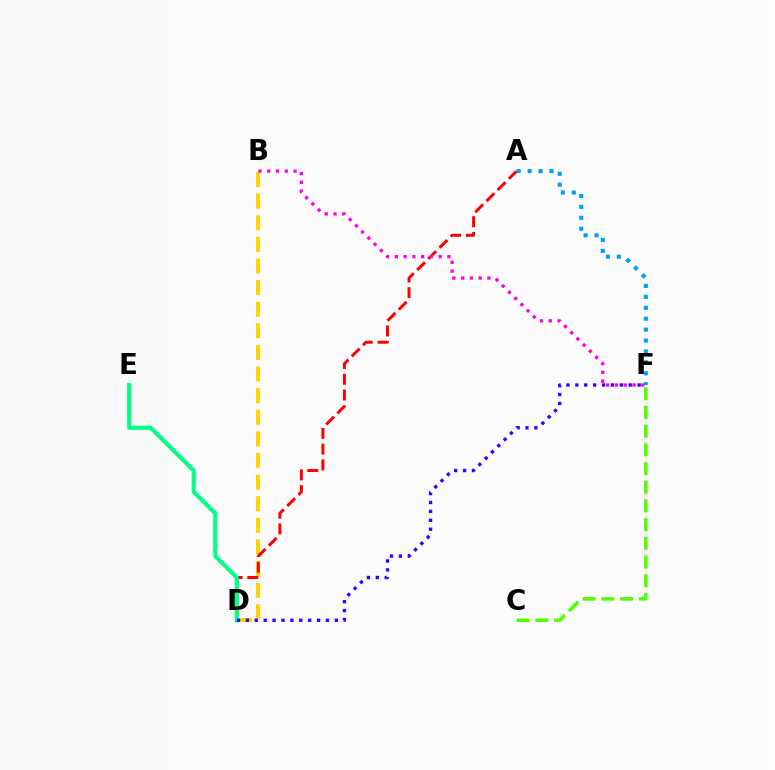{('B', 'D'): [{'color': '#ffd500', 'line_style': 'dashed', 'thickness': 2.94}], ('A', 'D'): [{'color': '#ff0000', 'line_style': 'dashed', 'thickness': 2.14}], ('D', 'E'): [{'color': '#00ff86', 'line_style': 'solid', 'thickness': 2.97}], ('D', 'F'): [{'color': '#3700ff', 'line_style': 'dotted', 'thickness': 2.42}], ('B', 'F'): [{'color': '#ff00ed', 'line_style': 'dotted', 'thickness': 2.38}], ('C', 'F'): [{'color': '#4fff00', 'line_style': 'dashed', 'thickness': 2.54}], ('A', 'F'): [{'color': '#009eff', 'line_style': 'dotted', 'thickness': 2.97}]}